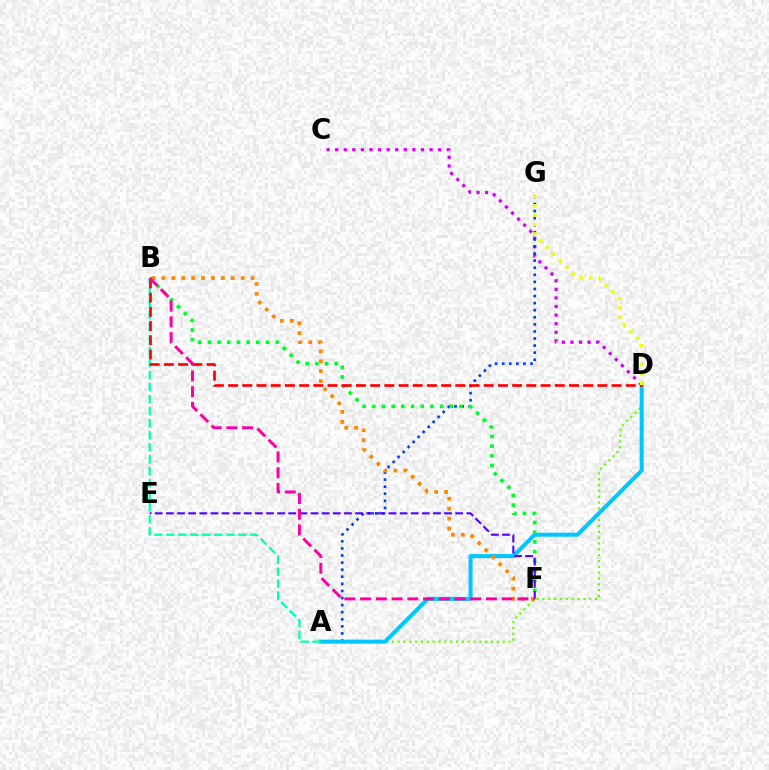{('C', 'D'): [{'color': '#d600ff', 'line_style': 'dotted', 'thickness': 2.33}], ('A', 'D'): [{'color': '#66ff00', 'line_style': 'dotted', 'thickness': 1.59}, {'color': '#00c7ff', 'line_style': 'solid', 'thickness': 2.9}], ('A', 'G'): [{'color': '#003fff', 'line_style': 'dotted', 'thickness': 1.92}], ('A', 'B'): [{'color': '#00ffaf', 'line_style': 'dashed', 'thickness': 1.63}], ('B', 'F'): [{'color': '#00ff27', 'line_style': 'dotted', 'thickness': 2.63}, {'color': '#ff8800', 'line_style': 'dotted', 'thickness': 2.7}, {'color': '#ff00a0', 'line_style': 'dashed', 'thickness': 2.14}], ('B', 'D'): [{'color': '#ff0000', 'line_style': 'dashed', 'thickness': 1.93}], ('E', 'F'): [{'color': '#4f00ff', 'line_style': 'dashed', 'thickness': 1.51}], ('D', 'G'): [{'color': '#eeff00', 'line_style': 'dotted', 'thickness': 2.55}]}